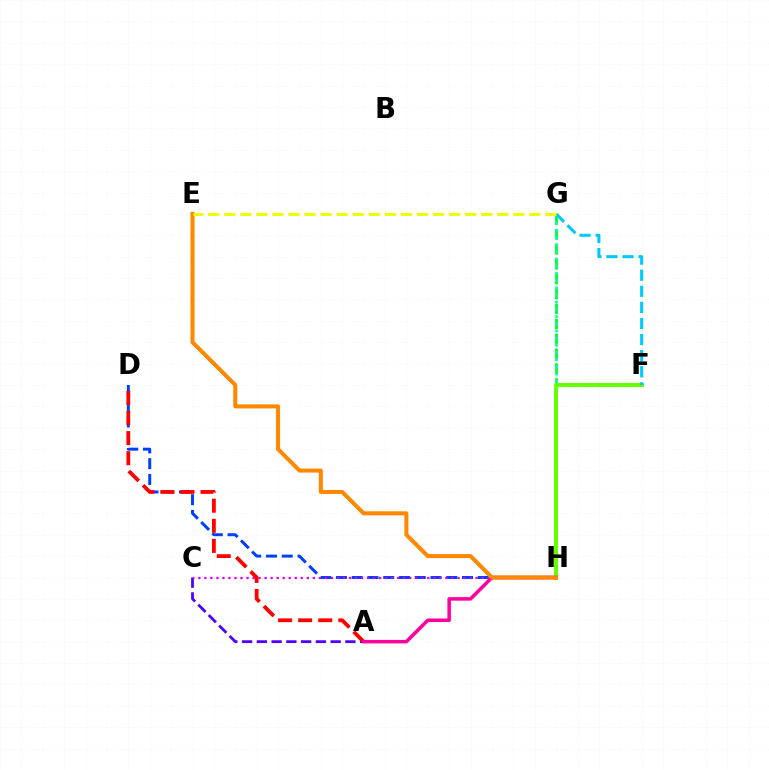{('G', 'H'): [{'color': '#00ff27', 'line_style': 'dashed', 'thickness': 2.02}, {'color': '#00ffaf', 'line_style': 'dotted', 'thickness': 1.95}], ('D', 'H'): [{'color': '#003fff', 'line_style': 'dashed', 'thickness': 2.14}], ('F', 'H'): [{'color': '#66ff00', 'line_style': 'solid', 'thickness': 2.85}], ('A', 'C'): [{'color': '#4f00ff', 'line_style': 'dashed', 'thickness': 2.01}], ('F', 'G'): [{'color': '#00c7ff', 'line_style': 'dashed', 'thickness': 2.19}], ('C', 'H'): [{'color': '#d600ff', 'line_style': 'dotted', 'thickness': 1.64}], ('A', 'D'): [{'color': '#ff0000', 'line_style': 'dashed', 'thickness': 2.73}], ('A', 'H'): [{'color': '#ff00a0', 'line_style': 'solid', 'thickness': 2.54}], ('E', 'H'): [{'color': '#ff8800', 'line_style': 'solid', 'thickness': 2.91}], ('E', 'G'): [{'color': '#eeff00', 'line_style': 'dashed', 'thickness': 2.18}]}